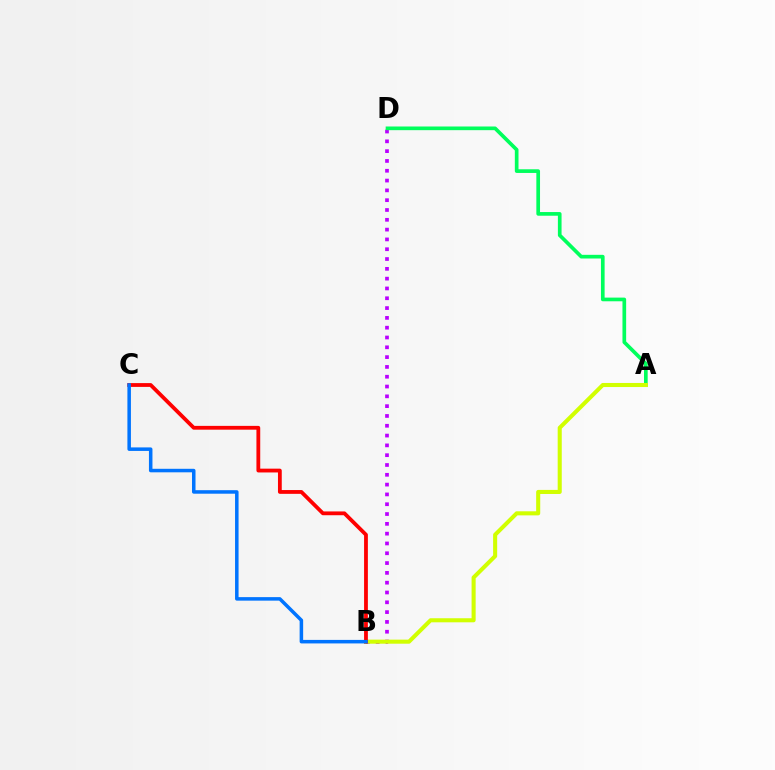{('B', 'D'): [{'color': '#b900ff', 'line_style': 'dotted', 'thickness': 2.66}], ('A', 'D'): [{'color': '#00ff5c', 'line_style': 'solid', 'thickness': 2.65}], ('A', 'B'): [{'color': '#d1ff00', 'line_style': 'solid', 'thickness': 2.93}], ('B', 'C'): [{'color': '#ff0000', 'line_style': 'solid', 'thickness': 2.73}, {'color': '#0074ff', 'line_style': 'solid', 'thickness': 2.53}]}